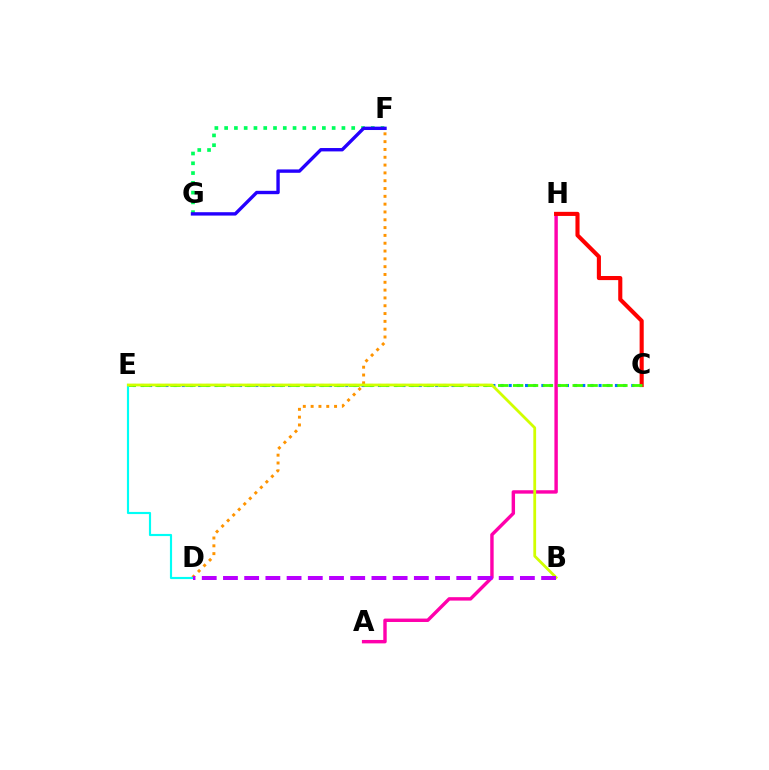{('C', 'E'): [{'color': '#0074ff', 'line_style': 'dotted', 'thickness': 2.22}, {'color': '#3dff00', 'line_style': 'dashed', 'thickness': 2.02}], ('F', 'G'): [{'color': '#00ff5c', 'line_style': 'dotted', 'thickness': 2.66}, {'color': '#2500ff', 'line_style': 'solid', 'thickness': 2.43}], ('A', 'H'): [{'color': '#ff00ac', 'line_style': 'solid', 'thickness': 2.46}], ('C', 'H'): [{'color': '#ff0000', 'line_style': 'solid', 'thickness': 2.95}], ('D', 'F'): [{'color': '#ff9400', 'line_style': 'dotted', 'thickness': 2.12}], ('D', 'E'): [{'color': '#00fff6', 'line_style': 'solid', 'thickness': 1.56}], ('B', 'E'): [{'color': '#d1ff00', 'line_style': 'solid', 'thickness': 2.01}], ('B', 'D'): [{'color': '#b900ff', 'line_style': 'dashed', 'thickness': 2.88}]}